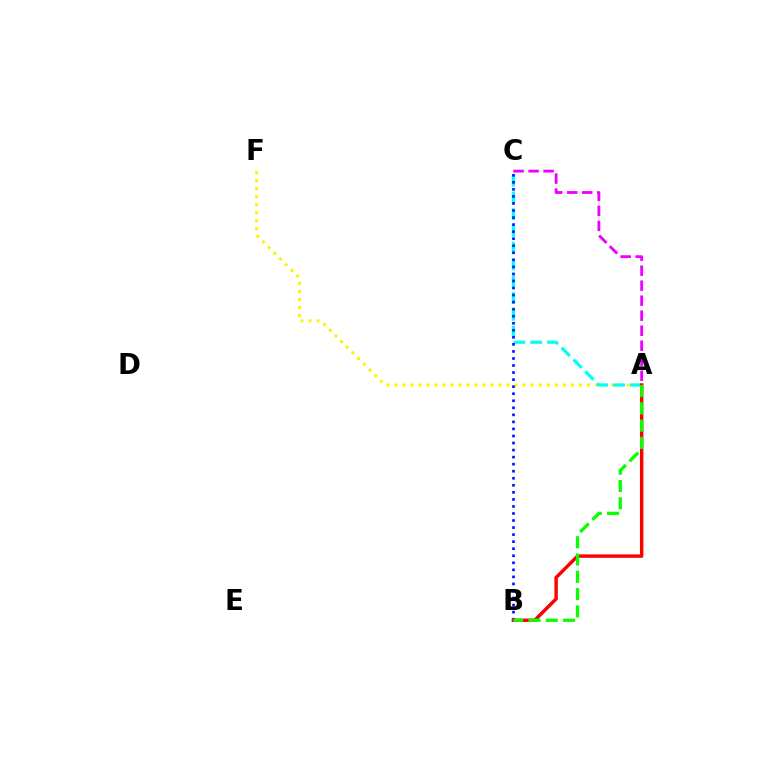{('A', 'F'): [{'color': '#fcf500', 'line_style': 'dotted', 'thickness': 2.18}], ('A', 'C'): [{'color': '#00fff6', 'line_style': 'dashed', 'thickness': 2.28}, {'color': '#ee00ff', 'line_style': 'dashed', 'thickness': 2.04}], ('B', 'C'): [{'color': '#0010ff', 'line_style': 'dotted', 'thickness': 1.91}], ('A', 'B'): [{'color': '#ff0000', 'line_style': 'solid', 'thickness': 2.47}, {'color': '#08ff00', 'line_style': 'dashed', 'thickness': 2.35}]}